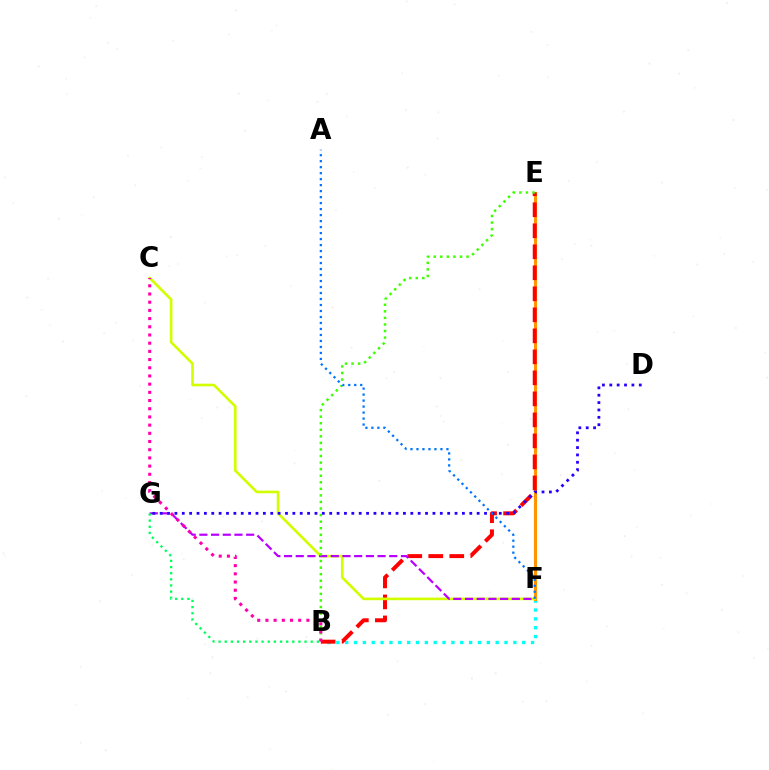{('B', 'F'): [{'color': '#00fff6', 'line_style': 'dotted', 'thickness': 2.4}], ('E', 'F'): [{'color': '#ff9400', 'line_style': 'solid', 'thickness': 2.22}], ('B', 'E'): [{'color': '#ff0000', 'line_style': 'dashed', 'thickness': 2.85}, {'color': '#3dff00', 'line_style': 'dotted', 'thickness': 1.78}], ('C', 'F'): [{'color': '#d1ff00', 'line_style': 'solid', 'thickness': 1.89}], ('F', 'G'): [{'color': '#b900ff', 'line_style': 'dashed', 'thickness': 1.59}], ('B', 'C'): [{'color': '#ff00ac', 'line_style': 'dotted', 'thickness': 2.23}], ('D', 'G'): [{'color': '#2500ff', 'line_style': 'dotted', 'thickness': 2.0}], ('A', 'F'): [{'color': '#0074ff', 'line_style': 'dotted', 'thickness': 1.63}], ('B', 'G'): [{'color': '#00ff5c', 'line_style': 'dotted', 'thickness': 1.67}]}